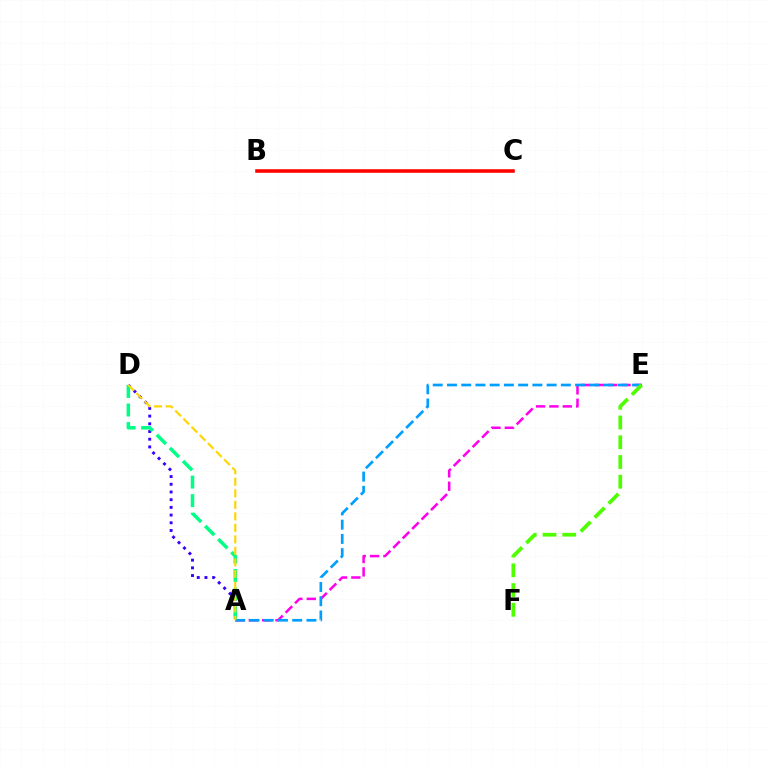{('B', 'C'): [{'color': '#ff0000', 'line_style': 'solid', 'thickness': 2.56}], ('A', 'D'): [{'color': '#3700ff', 'line_style': 'dotted', 'thickness': 2.09}, {'color': '#00ff86', 'line_style': 'dashed', 'thickness': 2.52}, {'color': '#ffd500', 'line_style': 'dashed', 'thickness': 1.56}], ('A', 'E'): [{'color': '#ff00ed', 'line_style': 'dashed', 'thickness': 1.82}, {'color': '#009eff', 'line_style': 'dashed', 'thickness': 1.93}], ('E', 'F'): [{'color': '#4fff00', 'line_style': 'dashed', 'thickness': 2.68}]}